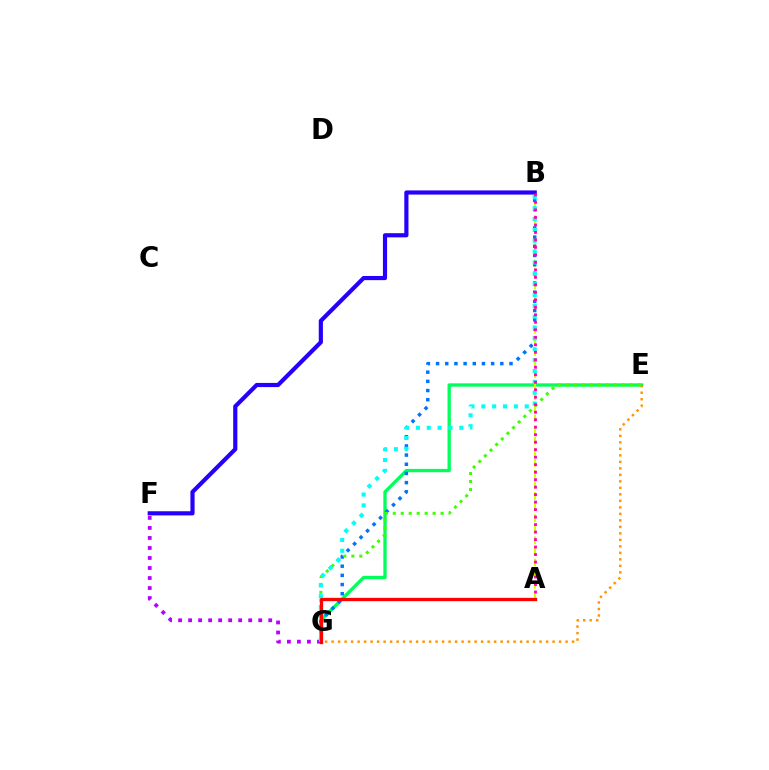{('E', 'G'): [{'color': '#00ff5c', 'line_style': 'solid', 'thickness': 2.4}, {'color': '#3dff00', 'line_style': 'dotted', 'thickness': 2.16}, {'color': '#ff9400', 'line_style': 'dotted', 'thickness': 1.77}], ('A', 'B'): [{'color': '#d1ff00', 'line_style': 'dashed', 'thickness': 1.51}, {'color': '#ff00ac', 'line_style': 'dotted', 'thickness': 2.04}], ('B', 'G'): [{'color': '#0074ff', 'line_style': 'dotted', 'thickness': 2.49}, {'color': '#00fff6', 'line_style': 'dotted', 'thickness': 2.95}], ('B', 'F'): [{'color': '#2500ff', 'line_style': 'solid', 'thickness': 3.0}], ('F', 'G'): [{'color': '#b900ff', 'line_style': 'dotted', 'thickness': 2.72}], ('A', 'G'): [{'color': '#ff0000', 'line_style': 'solid', 'thickness': 2.37}]}